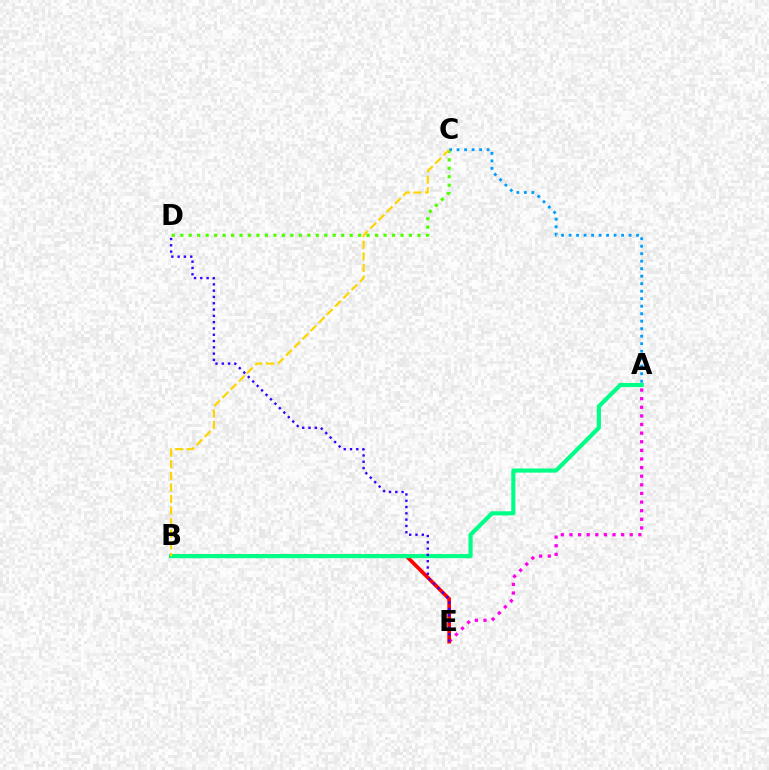{('A', 'E'): [{'color': '#ff00ed', 'line_style': 'dotted', 'thickness': 2.34}], ('C', 'D'): [{'color': '#4fff00', 'line_style': 'dotted', 'thickness': 2.3}], ('B', 'E'): [{'color': '#ff0000', 'line_style': 'solid', 'thickness': 2.66}], ('A', 'B'): [{'color': '#00ff86', 'line_style': 'solid', 'thickness': 2.98}], ('A', 'C'): [{'color': '#009eff', 'line_style': 'dotted', 'thickness': 2.04}], ('D', 'E'): [{'color': '#3700ff', 'line_style': 'dotted', 'thickness': 1.71}], ('B', 'C'): [{'color': '#ffd500', 'line_style': 'dashed', 'thickness': 1.57}]}